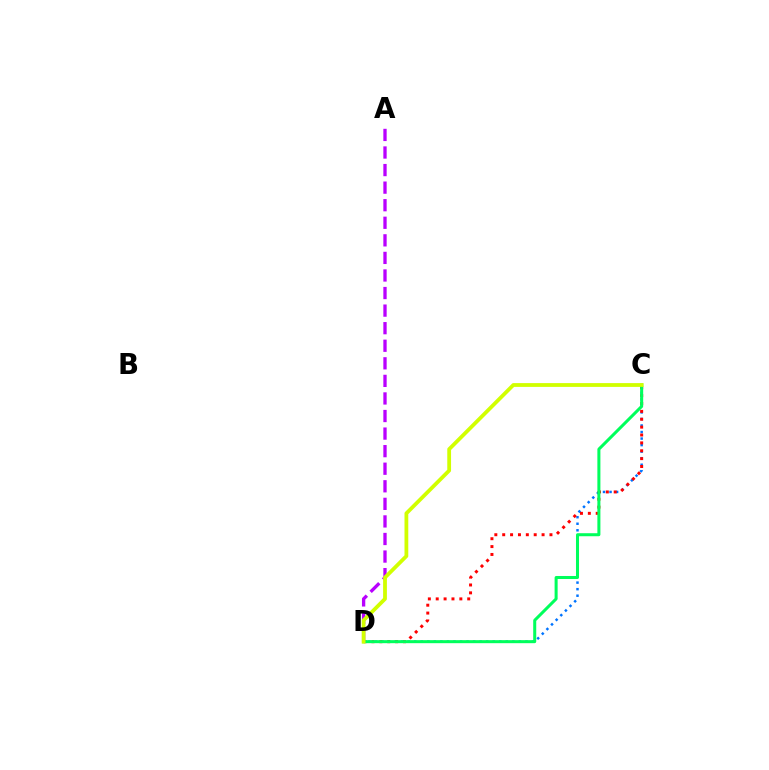{('C', 'D'): [{'color': '#0074ff', 'line_style': 'dotted', 'thickness': 1.78}, {'color': '#ff0000', 'line_style': 'dotted', 'thickness': 2.14}, {'color': '#00ff5c', 'line_style': 'solid', 'thickness': 2.18}, {'color': '#d1ff00', 'line_style': 'solid', 'thickness': 2.73}], ('A', 'D'): [{'color': '#b900ff', 'line_style': 'dashed', 'thickness': 2.39}]}